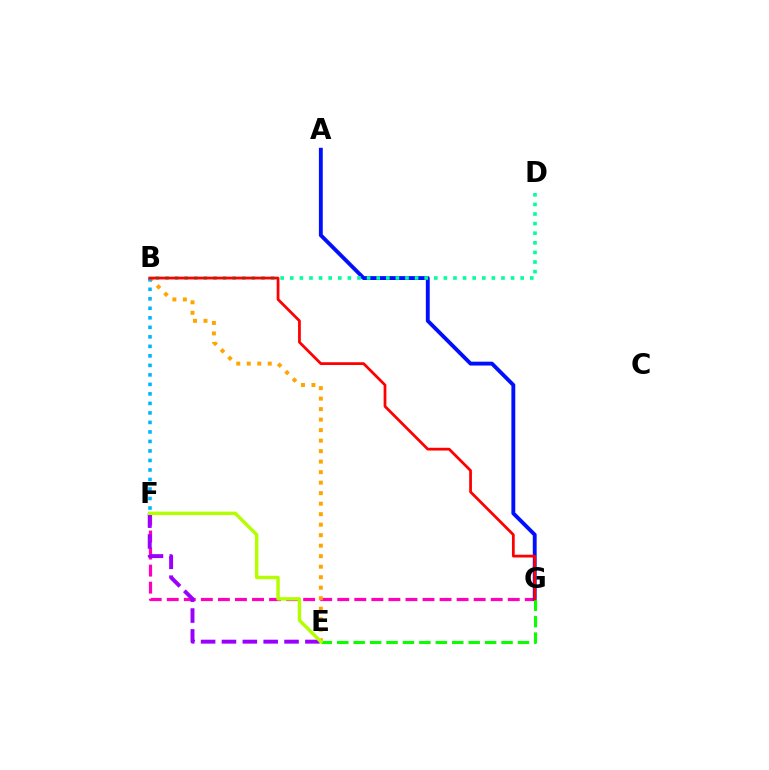{('F', 'G'): [{'color': '#ff00bd', 'line_style': 'dashed', 'thickness': 2.32}], ('B', 'E'): [{'color': '#ffa500', 'line_style': 'dotted', 'thickness': 2.85}], ('A', 'G'): [{'color': '#0010ff', 'line_style': 'solid', 'thickness': 2.79}], ('E', 'F'): [{'color': '#9b00ff', 'line_style': 'dashed', 'thickness': 2.83}, {'color': '#b3ff00', 'line_style': 'solid', 'thickness': 2.47}], ('B', 'F'): [{'color': '#00b5ff', 'line_style': 'dotted', 'thickness': 2.58}], ('B', 'D'): [{'color': '#00ff9d', 'line_style': 'dotted', 'thickness': 2.61}], ('E', 'G'): [{'color': '#08ff00', 'line_style': 'dashed', 'thickness': 2.23}], ('B', 'G'): [{'color': '#ff0000', 'line_style': 'solid', 'thickness': 1.99}]}